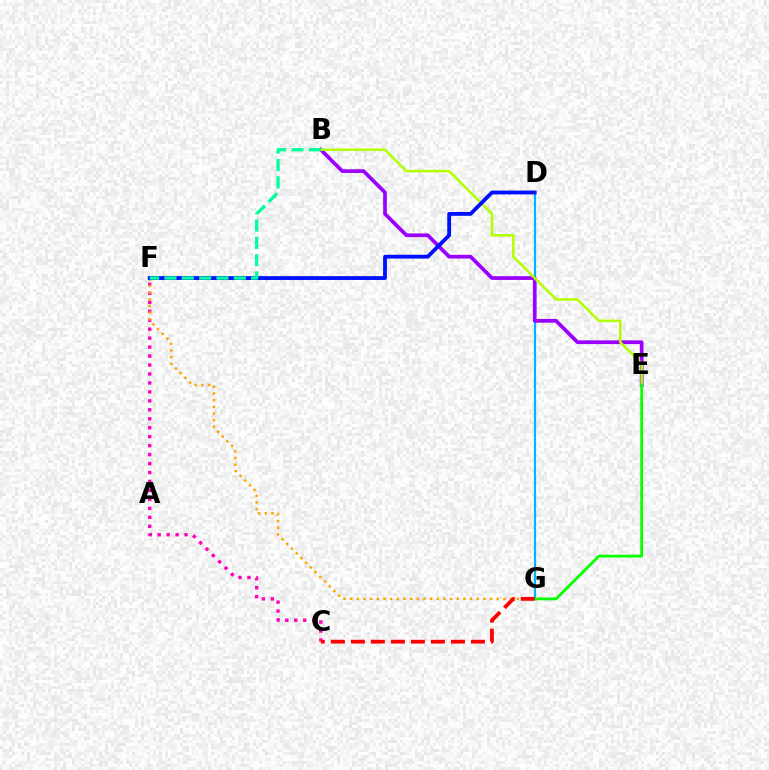{('D', 'G'): [{'color': '#00b5ff', 'line_style': 'solid', 'thickness': 1.57}], ('C', 'F'): [{'color': '#ff00bd', 'line_style': 'dotted', 'thickness': 2.43}], ('B', 'E'): [{'color': '#9b00ff', 'line_style': 'solid', 'thickness': 2.68}, {'color': '#b3ff00', 'line_style': 'solid', 'thickness': 1.81}], ('F', 'G'): [{'color': '#ffa500', 'line_style': 'dotted', 'thickness': 1.81}], ('D', 'F'): [{'color': '#0010ff', 'line_style': 'solid', 'thickness': 2.75}], ('B', 'F'): [{'color': '#00ff9d', 'line_style': 'dashed', 'thickness': 2.36}], ('E', 'G'): [{'color': '#08ff00', 'line_style': 'solid', 'thickness': 2.02}], ('C', 'G'): [{'color': '#ff0000', 'line_style': 'dashed', 'thickness': 2.72}]}